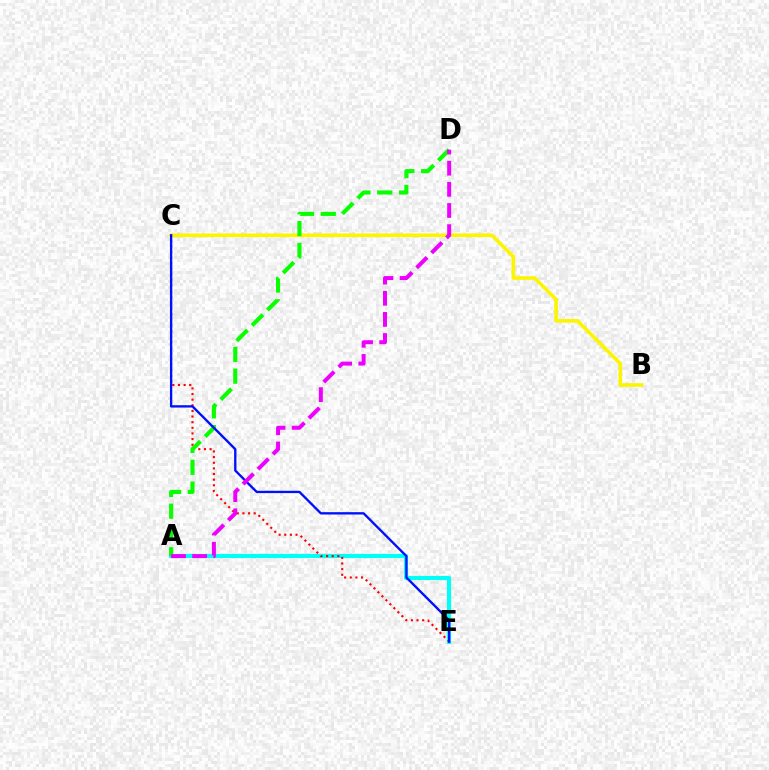{('A', 'E'): [{'color': '#00fff6', 'line_style': 'solid', 'thickness': 3.0}], ('B', 'C'): [{'color': '#fcf500', 'line_style': 'solid', 'thickness': 2.61}], ('C', 'E'): [{'color': '#ff0000', 'line_style': 'dotted', 'thickness': 1.53}, {'color': '#0010ff', 'line_style': 'solid', 'thickness': 1.68}], ('A', 'D'): [{'color': '#08ff00', 'line_style': 'dashed', 'thickness': 2.96}, {'color': '#ee00ff', 'line_style': 'dashed', 'thickness': 2.87}]}